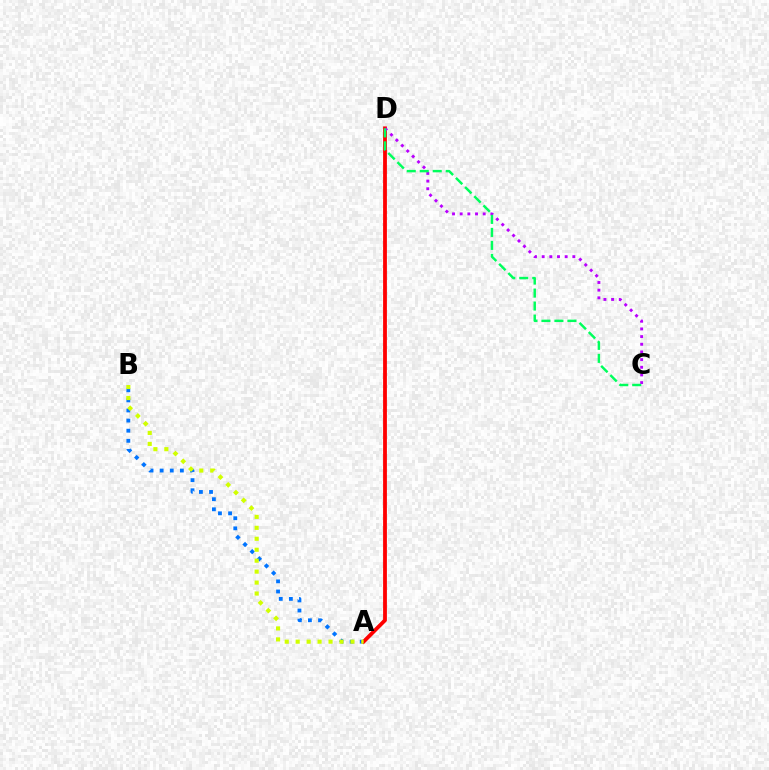{('A', 'B'): [{'color': '#0074ff', 'line_style': 'dotted', 'thickness': 2.75}, {'color': '#d1ff00', 'line_style': 'dotted', 'thickness': 2.97}], ('A', 'D'): [{'color': '#ff0000', 'line_style': 'solid', 'thickness': 2.74}], ('C', 'D'): [{'color': '#b900ff', 'line_style': 'dotted', 'thickness': 2.08}, {'color': '#00ff5c', 'line_style': 'dashed', 'thickness': 1.76}]}